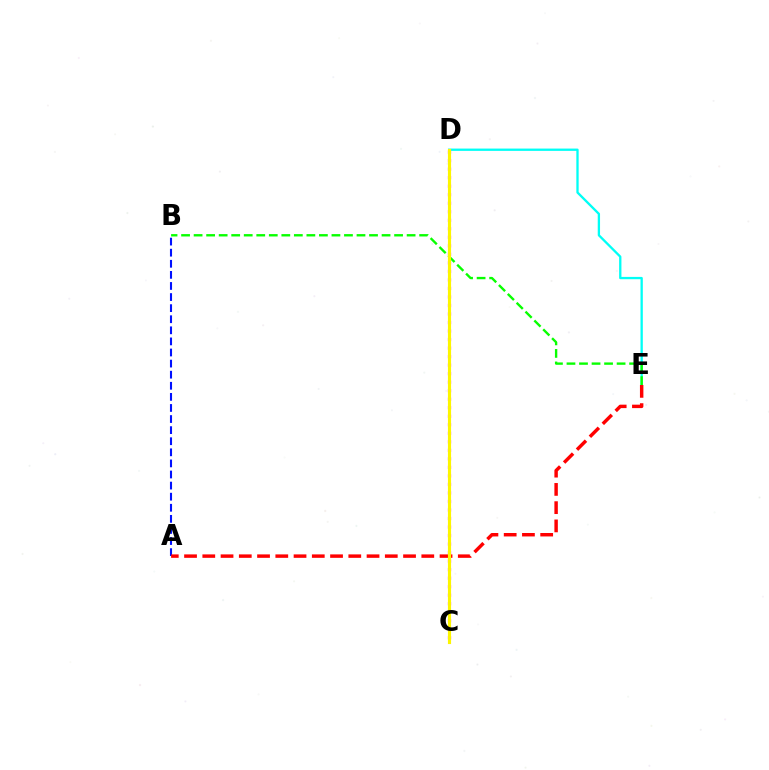{('A', 'B'): [{'color': '#0010ff', 'line_style': 'dashed', 'thickness': 1.51}], ('D', 'E'): [{'color': '#00fff6', 'line_style': 'solid', 'thickness': 1.66}], ('A', 'E'): [{'color': '#ff0000', 'line_style': 'dashed', 'thickness': 2.48}], ('B', 'E'): [{'color': '#08ff00', 'line_style': 'dashed', 'thickness': 1.7}], ('C', 'D'): [{'color': '#ee00ff', 'line_style': 'dotted', 'thickness': 2.32}, {'color': '#fcf500', 'line_style': 'solid', 'thickness': 2.26}]}